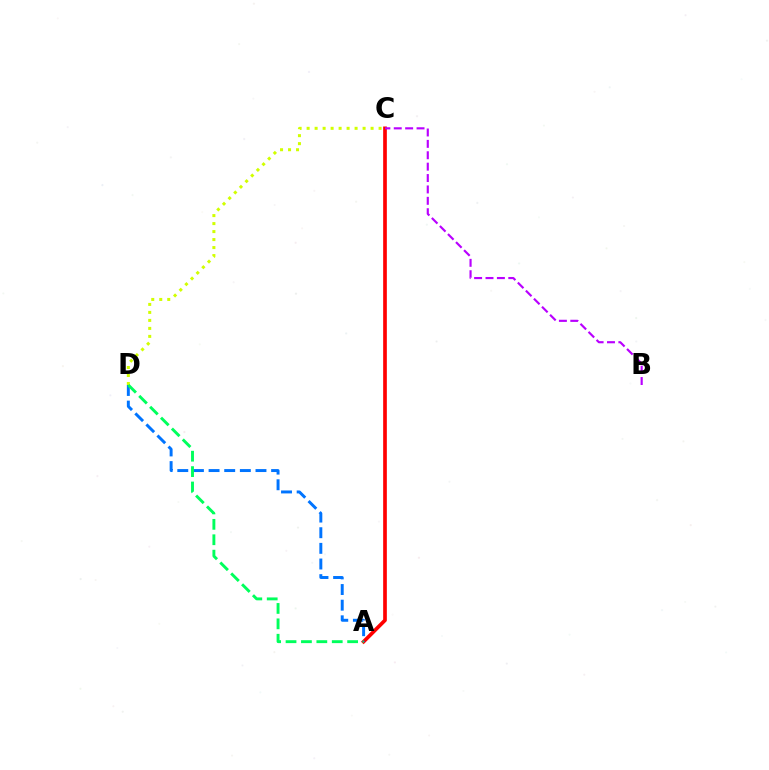{('C', 'D'): [{'color': '#d1ff00', 'line_style': 'dotted', 'thickness': 2.17}], ('A', 'C'): [{'color': '#ff0000', 'line_style': 'solid', 'thickness': 2.65}], ('A', 'D'): [{'color': '#0074ff', 'line_style': 'dashed', 'thickness': 2.12}, {'color': '#00ff5c', 'line_style': 'dashed', 'thickness': 2.09}], ('B', 'C'): [{'color': '#b900ff', 'line_style': 'dashed', 'thickness': 1.55}]}